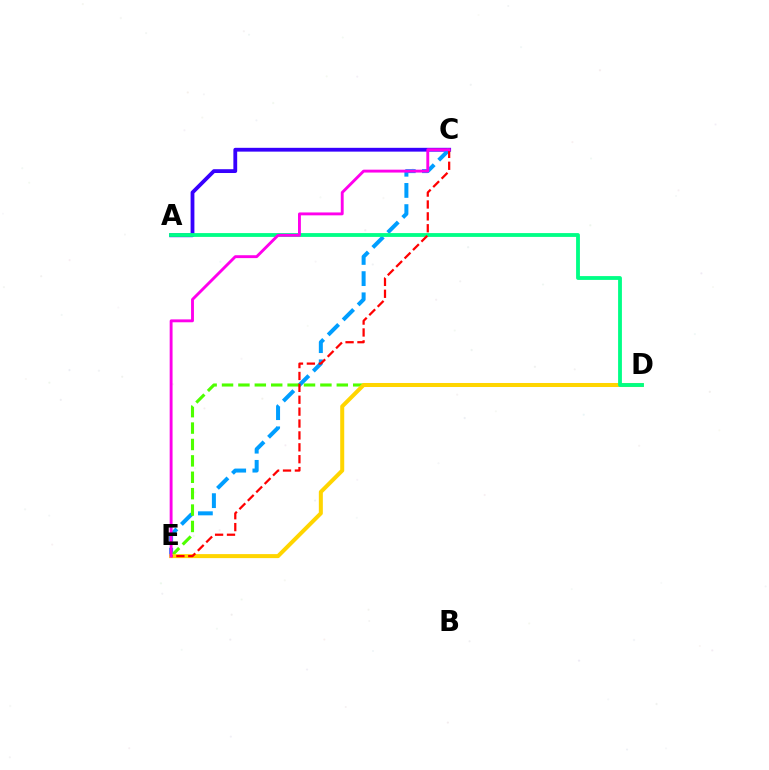{('A', 'C'): [{'color': '#3700ff', 'line_style': 'solid', 'thickness': 2.74}], ('C', 'E'): [{'color': '#009eff', 'line_style': 'dashed', 'thickness': 2.88}, {'color': '#ff0000', 'line_style': 'dashed', 'thickness': 1.62}, {'color': '#ff00ed', 'line_style': 'solid', 'thickness': 2.08}], ('D', 'E'): [{'color': '#4fff00', 'line_style': 'dashed', 'thickness': 2.23}, {'color': '#ffd500', 'line_style': 'solid', 'thickness': 2.89}], ('A', 'D'): [{'color': '#00ff86', 'line_style': 'solid', 'thickness': 2.75}]}